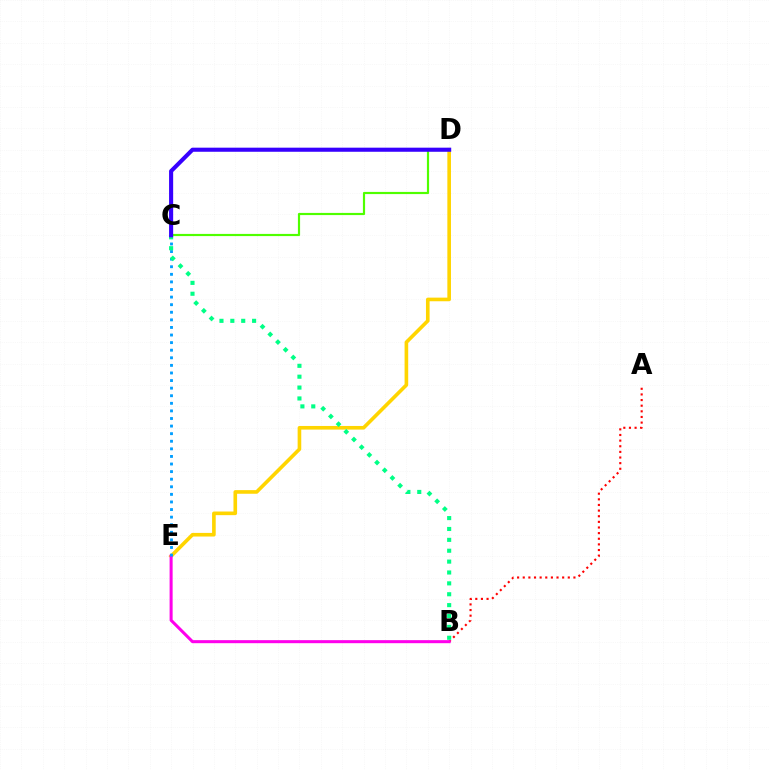{('D', 'E'): [{'color': '#ffd500', 'line_style': 'solid', 'thickness': 2.61}], ('A', 'B'): [{'color': '#ff0000', 'line_style': 'dotted', 'thickness': 1.53}], ('B', 'E'): [{'color': '#ff00ed', 'line_style': 'solid', 'thickness': 2.19}], ('C', 'E'): [{'color': '#009eff', 'line_style': 'dotted', 'thickness': 2.06}], ('C', 'D'): [{'color': '#4fff00', 'line_style': 'solid', 'thickness': 1.57}, {'color': '#3700ff', 'line_style': 'solid', 'thickness': 2.94}], ('B', 'C'): [{'color': '#00ff86', 'line_style': 'dotted', 'thickness': 2.96}]}